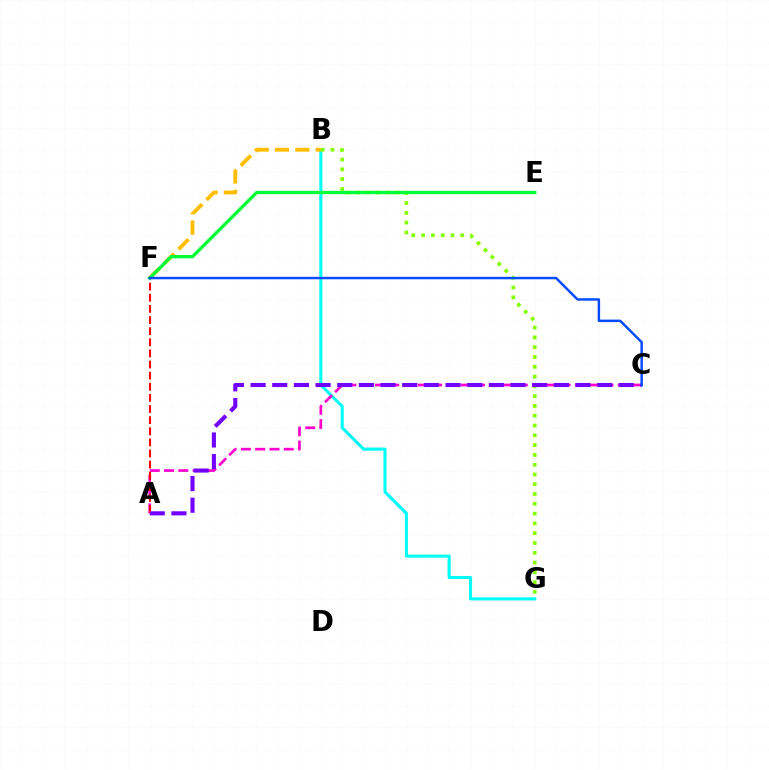{('B', 'G'): [{'color': '#00fff6', 'line_style': 'solid', 'thickness': 2.21}, {'color': '#84ff00', 'line_style': 'dotted', 'thickness': 2.66}], ('B', 'F'): [{'color': '#ffbd00', 'line_style': 'dashed', 'thickness': 2.76}], ('A', 'C'): [{'color': '#ff00cf', 'line_style': 'dashed', 'thickness': 1.94}, {'color': '#7200ff', 'line_style': 'dashed', 'thickness': 2.94}], ('A', 'F'): [{'color': '#ff0000', 'line_style': 'dashed', 'thickness': 1.51}], ('E', 'F'): [{'color': '#00ff39', 'line_style': 'solid', 'thickness': 2.41}], ('C', 'F'): [{'color': '#004bff', 'line_style': 'solid', 'thickness': 1.77}]}